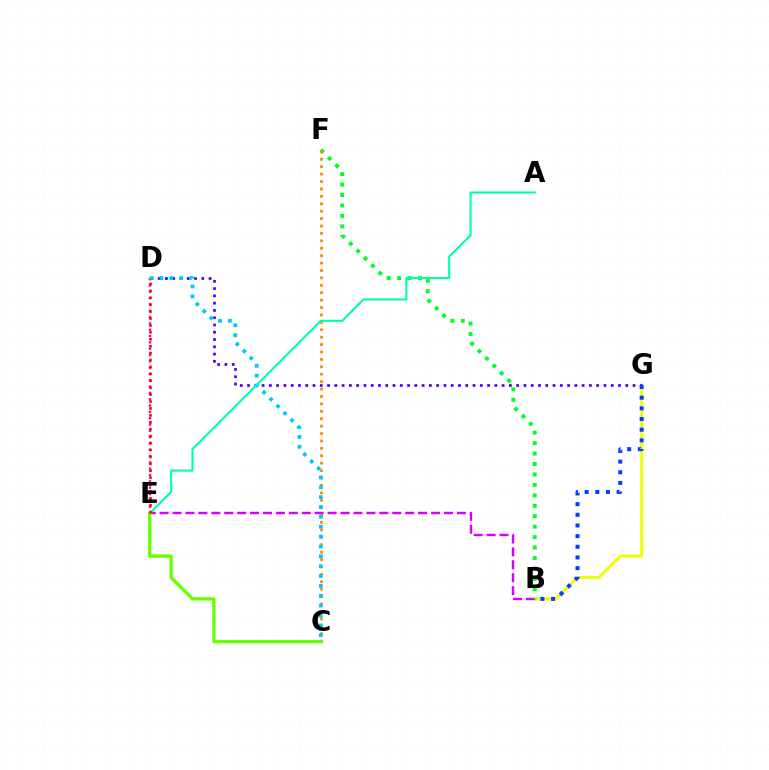{('D', 'E'): [{'color': '#ff00a0', 'line_style': 'dotted', 'thickness': 1.72}, {'color': '#ff0000', 'line_style': 'dotted', 'thickness': 1.88}], ('B', 'G'): [{'color': '#eeff00', 'line_style': 'solid', 'thickness': 2.11}, {'color': '#003fff', 'line_style': 'dotted', 'thickness': 2.9}], ('B', 'E'): [{'color': '#d600ff', 'line_style': 'dashed', 'thickness': 1.76}], ('B', 'F'): [{'color': '#00ff27', 'line_style': 'dotted', 'thickness': 2.84}], ('D', 'G'): [{'color': '#4f00ff', 'line_style': 'dotted', 'thickness': 1.98}], ('C', 'F'): [{'color': '#ff8800', 'line_style': 'dotted', 'thickness': 2.01}], ('C', 'D'): [{'color': '#00c7ff', 'line_style': 'dotted', 'thickness': 2.68}], ('A', 'E'): [{'color': '#00ffaf', 'line_style': 'solid', 'thickness': 1.52}], ('C', 'E'): [{'color': '#66ff00', 'line_style': 'solid', 'thickness': 2.37}]}